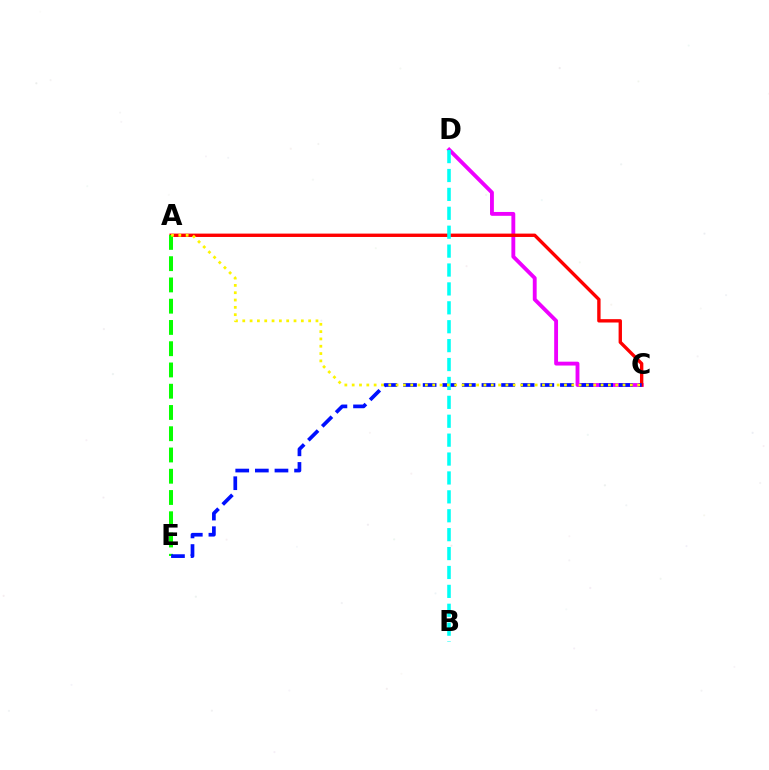{('C', 'D'): [{'color': '#ee00ff', 'line_style': 'solid', 'thickness': 2.78}], ('A', 'C'): [{'color': '#ff0000', 'line_style': 'solid', 'thickness': 2.42}, {'color': '#fcf500', 'line_style': 'dotted', 'thickness': 1.99}], ('A', 'E'): [{'color': '#08ff00', 'line_style': 'dashed', 'thickness': 2.89}], ('C', 'E'): [{'color': '#0010ff', 'line_style': 'dashed', 'thickness': 2.66}], ('B', 'D'): [{'color': '#00fff6', 'line_style': 'dashed', 'thickness': 2.57}]}